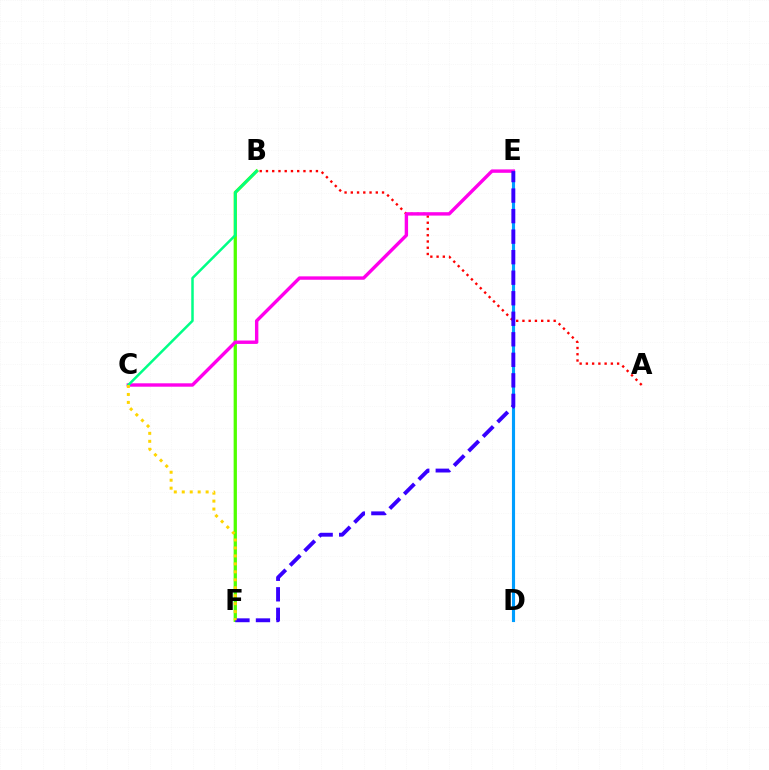{('A', 'B'): [{'color': '#ff0000', 'line_style': 'dotted', 'thickness': 1.7}], ('B', 'F'): [{'color': '#4fff00', 'line_style': 'solid', 'thickness': 2.37}], ('D', 'E'): [{'color': '#009eff', 'line_style': 'solid', 'thickness': 2.25}], ('C', 'E'): [{'color': '#ff00ed', 'line_style': 'solid', 'thickness': 2.45}], ('E', 'F'): [{'color': '#3700ff', 'line_style': 'dashed', 'thickness': 2.79}], ('B', 'C'): [{'color': '#00ff86', 'line_style': 'solid', 'thickness': 1.8}], ('C', 'F'): [{'color': '#ffd500', 'line_style': 'dotted', 'thickness': 2.16}]}